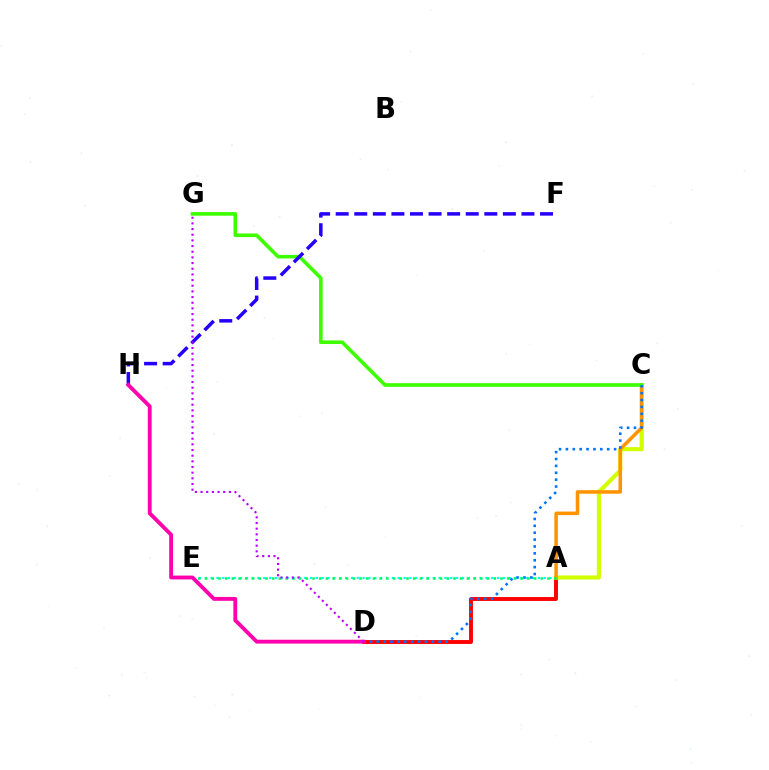{('A', 'E'): [{'color': '#00fff6', 'line_style': 'dotted', 'thickness': 1.59}, {'color': '#00ff5c', 'line_style': 'dotted', 'thickness': 1.82}], ('A', 'D'): [{'color': '#ff0000', 'line_style': 'solid', 'thickness': 2.81}], ('A', 'C'): [{'color': '#d1ff00', 'line_style': 'solid', 'thickness': 2.98}, {'color': '#ff9400', 'line_style': 'solid', 'thickness': 2.54}], ('C', 'G'): [{'color': '#3dff00', 'line_style': 'solid', 'thickness': 2.6}], ('F', 'H'): [{'color': '#2500ff', 'line_style': 'dashed', 'thickness': 2.52}], ('C', 'D'): [{'color': '#0074ff', 'line_style': 'dotted', 'thickness': 1.87}], ('D', 'H'): [{'color': '#ff00ac', 'line_style': 'solid', 'thickness': 2.76}], ('D', 'G'): [{'color': '#b900ff', 'line_style': 'dotted', 'thickness': 1.54}]}